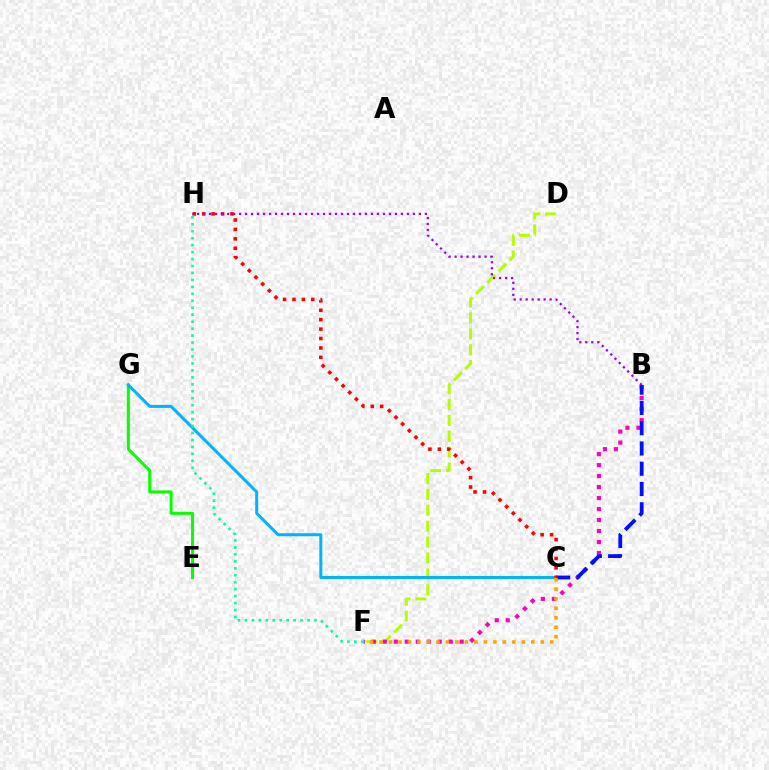{('E', 'G'): [{'color': '#08ff00', 'line_style': 'solid', 'thickness': 2.17}], ('D', 'F'): [{'color': '#b3ff00', 'line_style': 'dashed', 'thickness': 2.16}], ('C', 'G'): [{'color': '#00b5ff', 'line_style': 'solid', 'thickness': 2.17}], ('B', 'F'): [{'color': '#ff00bd', 'line_style': 'dotted', 'thickness': 2.98}], ('B', 'C'): [{'color': '#0010ff', 'line_style': 'dashed', 'thickness': 2.75}], ('C', 'F'): [{'color': '#ffa500', 'line_style': 'dotted', 'thickness': 2.58}], ('C', 'H'): [{'color': '#ff0000', 'line_style': 'dotted', 'thickness': 2.56}], ('F', 'H'): [{'color': '#00ff9d', 'line_style': 'dotted', 'thickness': 1.89}], ('B', 'H'): [{'color': '#9b00ff', 'line_style': 'dotted', 'thickness': 1.63}]}